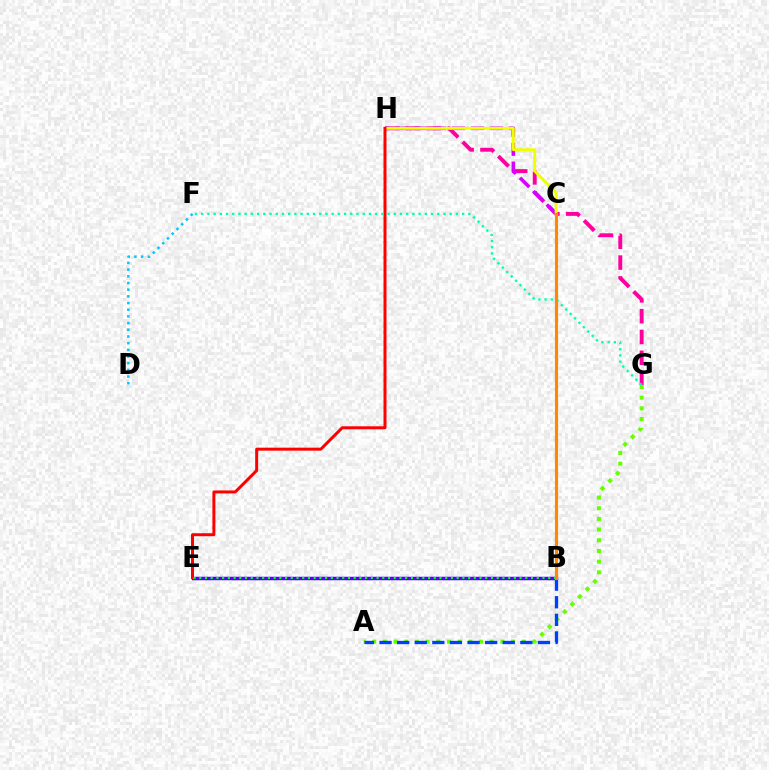{('B', 'E'): [{'color': '#4f00ff', 'line_style': 'solid', 'thickness': 2.5}, {'color': '#00ff27', 'line_style': 'dotted', 'thickness': 1.55}], ('G', 'H'): [{'color': '#ff00a0', 'line_style': 'dashed', 'thickness': 2.83}], ('C', 'H'): [{'color': '#d600ff', 'line_style': 'dashed', 'thickness': 2.57}, {'color': '#eeff00', 'line_style': 'solid', 'thickness': 2.08}], ('A', 'G'): [{'color': '#66ff00', 'line_style': 'dotted', 'thickness': 2.9}], ('E', 'H'): [{'color': '#ff0000', 'line_style': 'solid', 'thickness': 2.15}], ('D', 'F'): [{'color': '#00c7ff', 'line_style': 'dotted', 'thickness': 1.82}], ('A', 'B'): [{'color': '#003fff', 'line_style': 'dashed', 'thickness': 2.39}], ('F', 'G'): [{'color': '#00ffaf', 'line_style': 'dotted', 'thickness': 1.69}], ('B', 'C'): [{'color': '#ff8800', 'line_style': 'solid', 'thickness': 2.26}]}